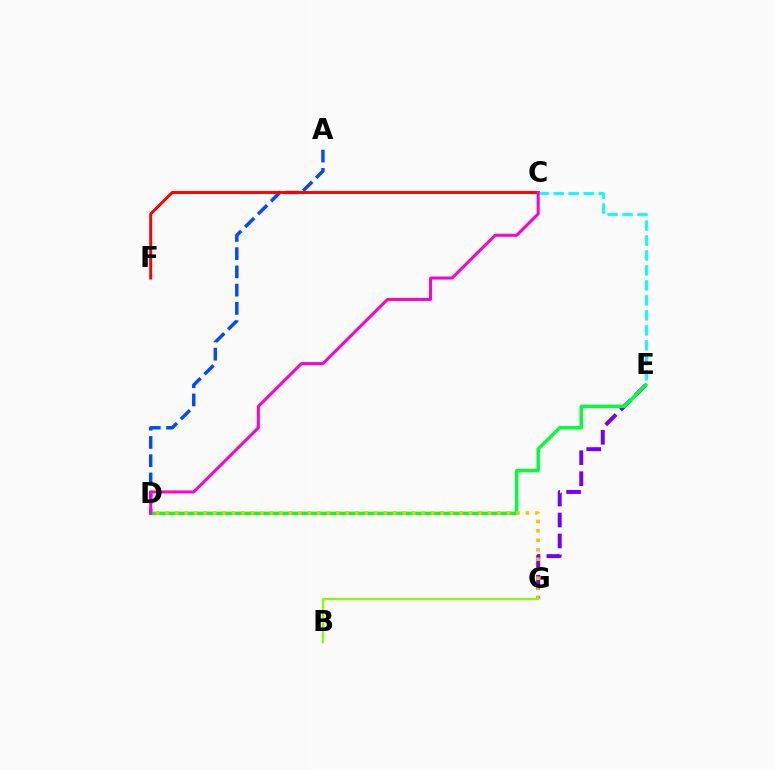{('E', 'G'): [{'color': '#7200ff', 'line_style': 'dashed', 'thickness': 2.85}], ('A', 'D'): [{'color': '#004bff', 'line_style': 'dashed', 'thickness': 2.48}], ('D', 'E'): [{'color': '#00ff39', 'line_style': 'solid', 'thickness': 2.49}], ('C', 'F'): [{'color': '#ff0000', 'line_style': 'solid', 'thickness': 2.1}], ('C', 'E'): [{'color': '#00fff6', 'line_style': 'dashed', 'thickness': 2.03}], ('C', 'D'): [{'color': '#ff00cf', 'line_style': 'solid', 'thickness': 2.17}], ('D', 'G'): [{'color': '#ffbd00', 'line_style': 'dotted', 'thickness': 2.58}], ('B', 'G'): [{'color': '#84ff00', 'line_style': 'solid', 'thickness': 1.61}]}